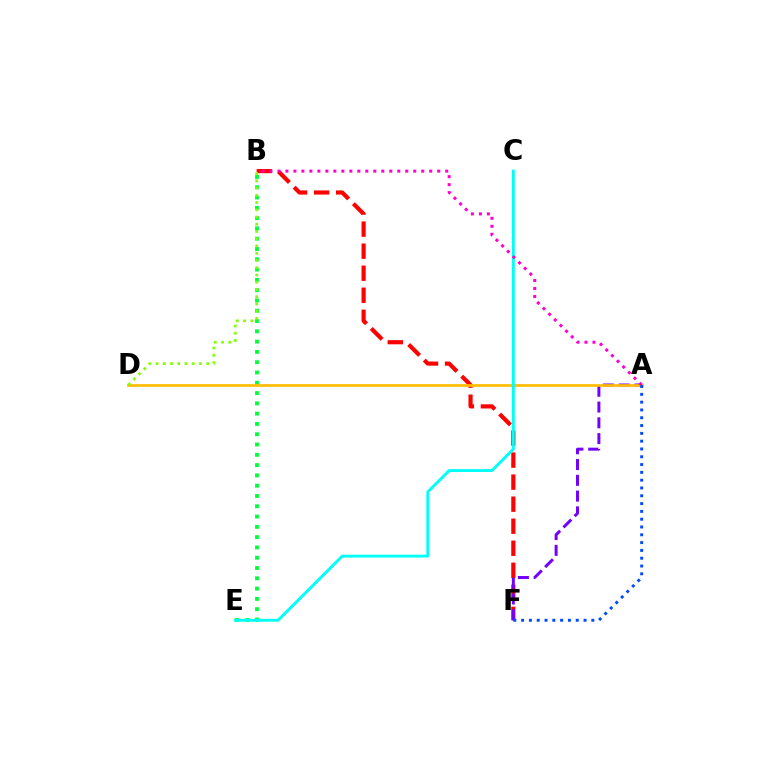{('B', 'F'): [{'color': '#ff0000', 'line_style': 'dashed', 'thickness': 2.99}], ('A', 'F'): [{'color': '#7200ff', 'line_style': 'dashed', 'thickness': 2.14}, {'color': '#004bff', 'line_style': 'dotted', 'thickness': 2.12}], ('B', 'E'): [{'color': '#00ff39', 'line_style': 'dotted', 'thickness': 2.8}], ('A', 'D'): [{'color': '#ffbd00', 'line_style': 'solid', 'thickness': 1.94}], ('C', 'E'): [{'color': '#00fff6', 'line_style': 'solid', 'thickness': 2.08}], ('B', 'D'): [{'color': '#84ff00', 'line_style': 'dotted', 'thickness': 1.97}], ('A', 'B'): [{'color': '#ff00cf', 'line_style': 'dotted', 'thickness': 2.17}]}